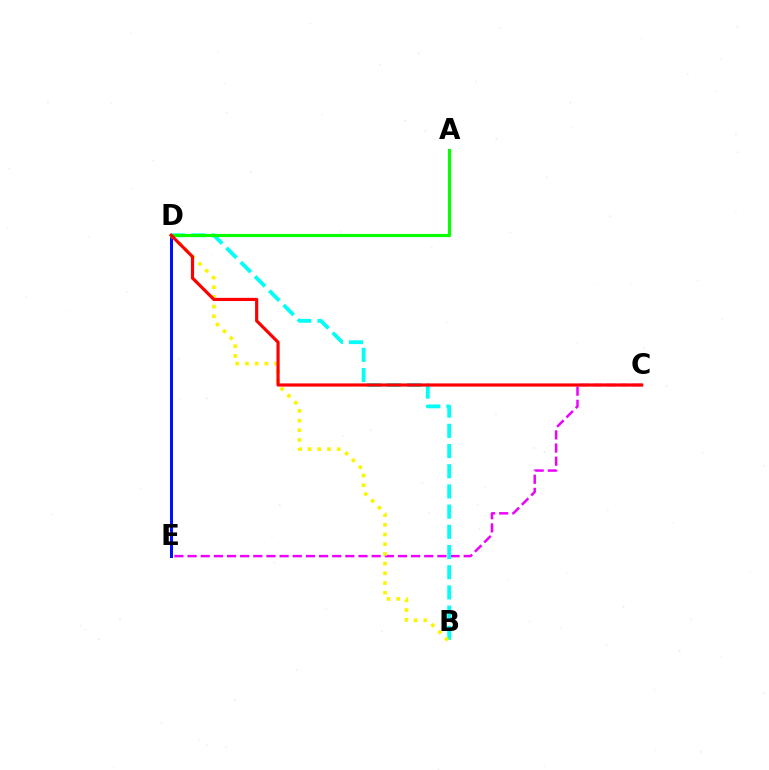{('C', 'E'): [{'color': '#ee00ff', 'line_style': 'dashed', 'thickness': 1.79}], ('D', 'E'): [{'color': '#0010ff', 'line_style': 'solid', 'thickness': 2.16}], ('B', 'D'): [{'color': '#00fff6', 'line_style': 'dashed', 'thickness': 2.74}, {'color': '#fcf500', 'line_style': 'dotted', 'thickness': 2.63}], ('A', 'D'): [{'color': '#08ff00', 'line_style': 'solid', 'thickness': 2.25}], ('C', 'D'): [{'color': '#ff0000', 'line_style': 'solid', 'thickness': 2.29}]}